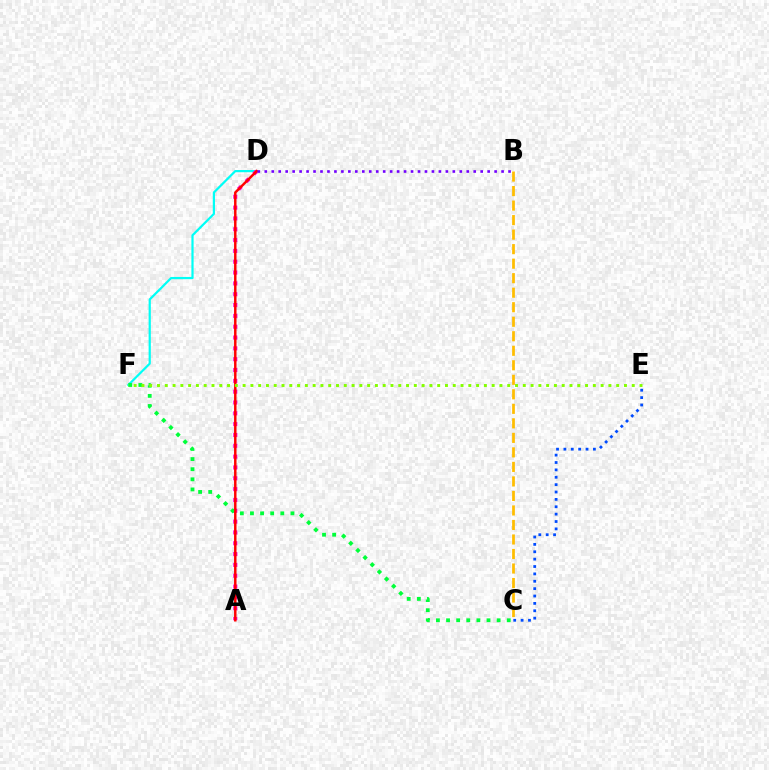{('D', 'F'): [{'color': '#00fff6', 'line_style': 'solid', 'thickness': 1.59}], ('B', 'C'): [{'color': '#ffbd00', 'line_style': 'dashed', 'thickness': 1.97}], ('A', 'D'): [{'color': '#ff00cf', 'line_style': 'dotted', 'thickness': 2.94}, {'color': '#ff0000', 'line_style': 'solid', 'thickness': 1.77}], ('C', 'F'): [{'color': '#00ff39', 'line_style': 'dotted', 'thickness': 2.75}], ('C', 'E'): [{'color': '#004bff', 'line_style': 'dotted', 'thickness': 2.0}], ('B', 'D'): [{'color': '#7200ff', 'line_style': 'dotted', 'thickness': 1.89}], ('E', 'F'): [{'color': '#84ff00', 'line_style': 'dotted', 'thickness': 2.11}]}